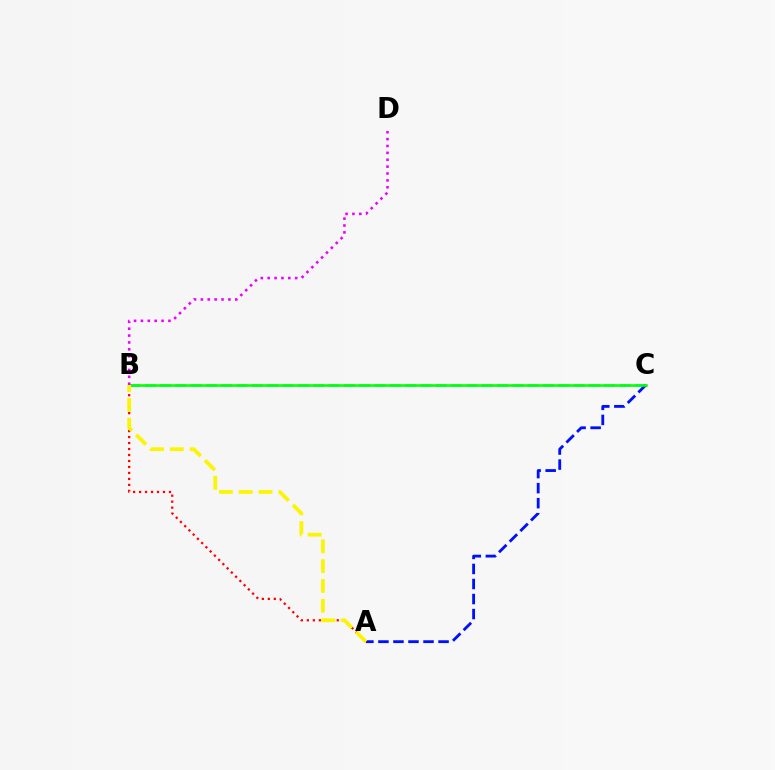{('B', 'C'): [{'color': '#00fff6', 'line_style': 'dashed', 'thickness': 2.08}, {'color': '#08ff00', 'line_style': 'solid', 'thickness': 1.85}], ('A', 'C'): [{'color': '#0010ff', 'line_style': 'dashed', 'thickness': 2.04}], ('B', 'D'): [{'color': '#ee00ff', 'line_style': 'dotted', 'thickness': 1.87}], ('A', 'B'): [{'color': '#ff0000', 'line_style': 'dotted', 'thickness': 1.63}, {'color': '#fcf500', 'line_style': 'dashed', 'thickness': 2.69}]}